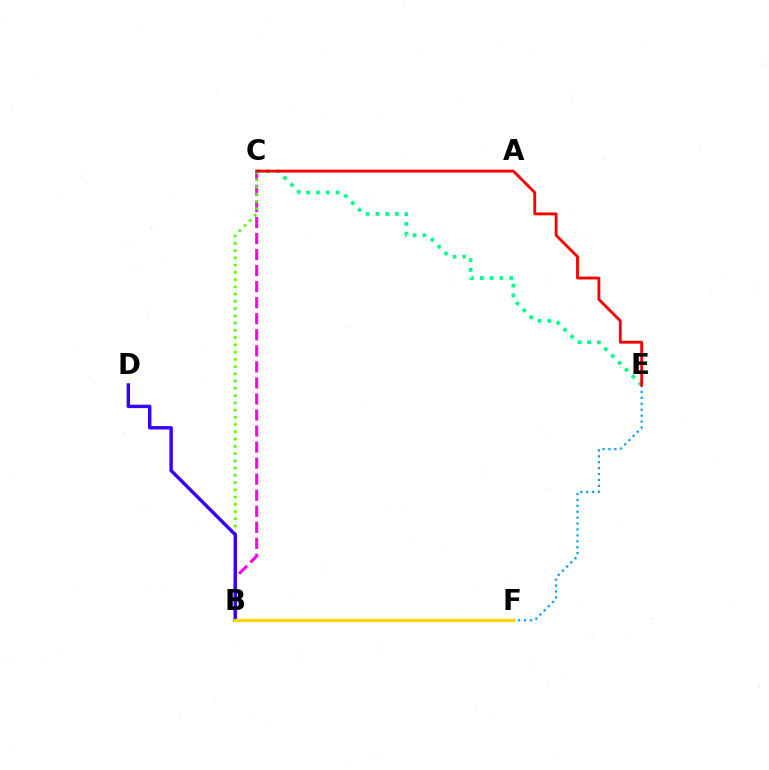{('B', 'C'): [{'color': '#ff00ed', 'line_style': 'dashed', 'thickness': 2.18}, {'color': '#4fff00', 'line_style': 'dotted', 'thickness': 1.97}], ('B', 'D'): [{'color': '#3700ff', 'line_style': 'solid', 'thickness': 2.46}], ('E', 'F'): [{'color': '#009eff', 'line_style': 'dotted', 'thickness': 1.61}], ('B', 'F'): [{'color': '#ffd500', 'line_style': 'solid', 'thickness': 2.36}], ('C', 'E'): [{'color': '#00ff86', 'line_style': 'dotted', 'thickness': 2.65}, {'color': '#ff0000', 'line_style': 'solid', 'thickness': 2.05}]}